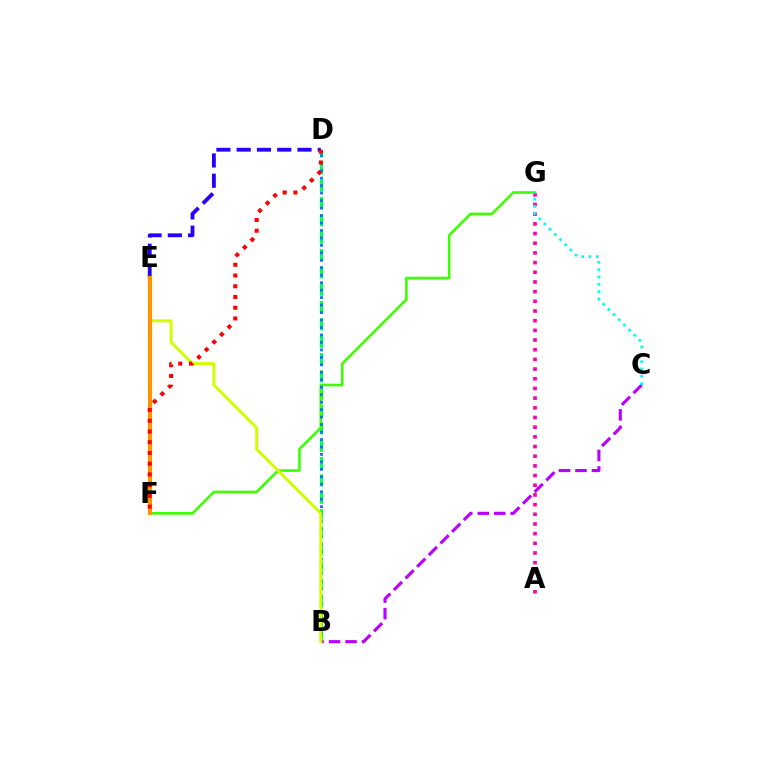{('B', 'D'): [{'color': '#00ff5c', 'line_style': 'dashed', 'thickness': 2.36}, {'color': '#0074ff', 'line_style': 'dotted', 'thickness': 2.03}], ('A', 'G'): [{'color': '#ff00ac', 'line_style': 'dotted', 'thickness': 2.63}], ('F', 'G'): [{'color': '#3dff00', 'line_style': 'solid', 'thickness': 1.89}], ('D', 'E'): [{'color': '#2500ff', 'line_style': 'dashed', 'thickness': 2.75}], ('B', 'C'): [{'color': '#b900ff', 'line_style': 'dashed', 'thickness': 2.24}], ('B', 'E'): [{'color': '#d1ff00', 'line_style': 'solid', 'thickness': 2.15}], ('E', 'F'): [{'color': '#ff9400', 'line_style': 'solid', 'thickness': 2.99}], ('C', 'G'): [{'color': '#00fff6', 'line_style': 'dotted', 'thickness': 1.99}], ('D', 'F'): [{'color': '#ff0000', 'line_style': 'dotted', 'thickness': 2.92}]}